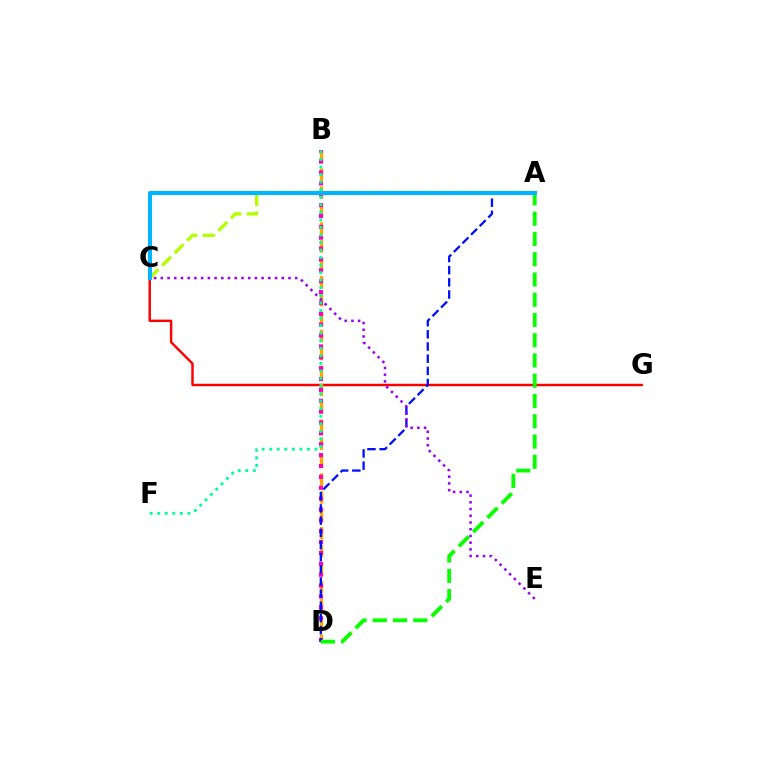{('C', 'G'): [{'color': '#ff0000', 'line_style': 'solid', 'thickness': 1.76}], ('B', 'D'): [{'color': '#ffa500', 'line_style': 'dashed', 'thickness': 2.44}, {'color': '#ff00bd', 'line_style': 'dotted', 'thickness': 2.95}], ('A', 'C'): [{'color': '#b3ff00', 'line_style': 'dashed', 'thickness': 2.4}, {'color': '#00b5ff', 'line_style': 'solid', 'thickness': 2.92}], ('A', 'D'): [{'color': '#0010ff', 'line_style': 'dashed', 'thickness': 1.65}, {'color': '#08ff00', 'line_style': 'dashed', 'thickness': 2.75}], ('C', 'E'): [{'color': '#9b00ff', 'line_style': 'dotted', 'thickness': 1.83}], ('B', 'F'): [{'color': '#00ff9d', 'line_style': 'dotted', 'thickness': 2.05}]}